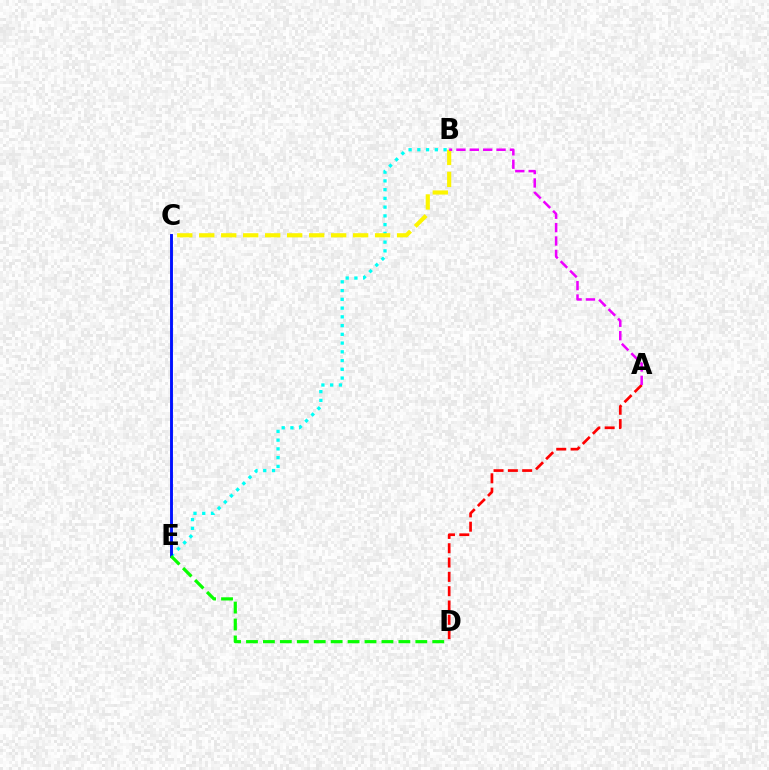{('A', 'D'): [{'color': '#ff0000', 'line_style': 'dashed', 'thickness': 1.94}], ('B', 'E'): [{'color': '#00fff6', 'line_style': 'dotted', 'thickness': 2.38}], ('B', 'C'): [{'color': '#fcf500', 'line_style': 'dashed', 'thickness': 2.99}], ('C', 'E'): [{'color': '#0010ff', 'line_style': 'solid', 'thickness': 2.09}], ('D', 'E'): [{'color': '#08ff00', 'line_style': 'dashed', 'thickness': 2.3}], ('A', 'B'): [{'color': '#ee00ff', 'line_style': 'dashed', 'thickness': 1.82}]}